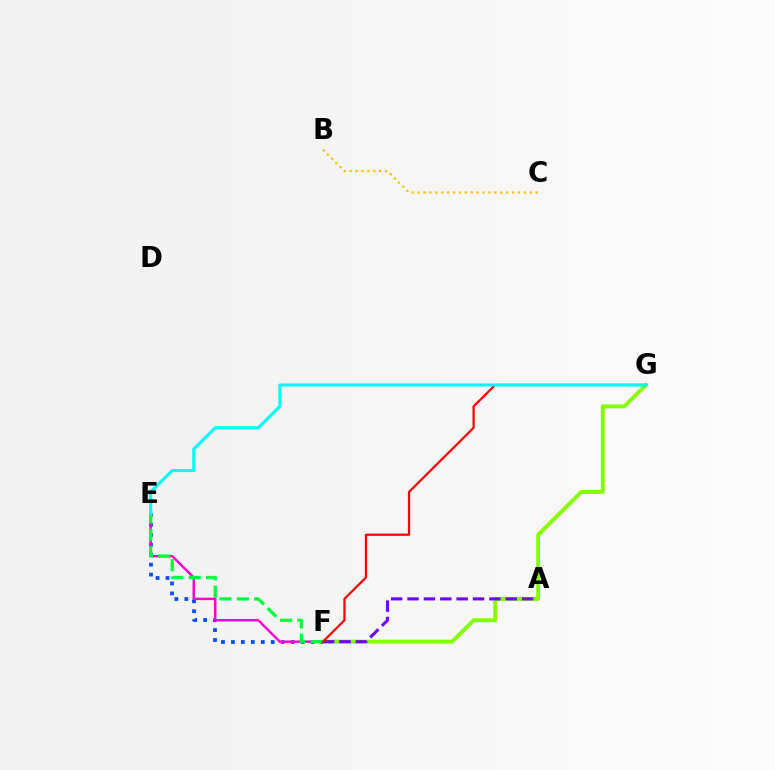{('F', 'G'): [{'color': '#84ff00', 'line_style': 'solid', 'thickness': 2.82}, {'color': '#ff0000', 'line_style': 'solid', 'thickness': 1.6}], ('E', 'F'): [{'color': '#004bff', 'line_style': 'dotted', 'thickness': 2.7}, {'color': '#ff00cf', 'line_style': 'solid', 'thickness': 1.75}, {'color': '#00ff39', 'line_style': 'dashed', 'thickness': 2.36}], ('A', 'F'): [{'color': '#7200ff', 'line_style': 'dashed', 'thickness': 2.22}], ('B', 'C'): [{'color': '#ffbd00', 'line_style': 'dotted', 'thickness': 1.6}], ('E', 'G'): [{'color': '#00fff6', 'line_style': 'solid', 'thickness': 2.24}]}